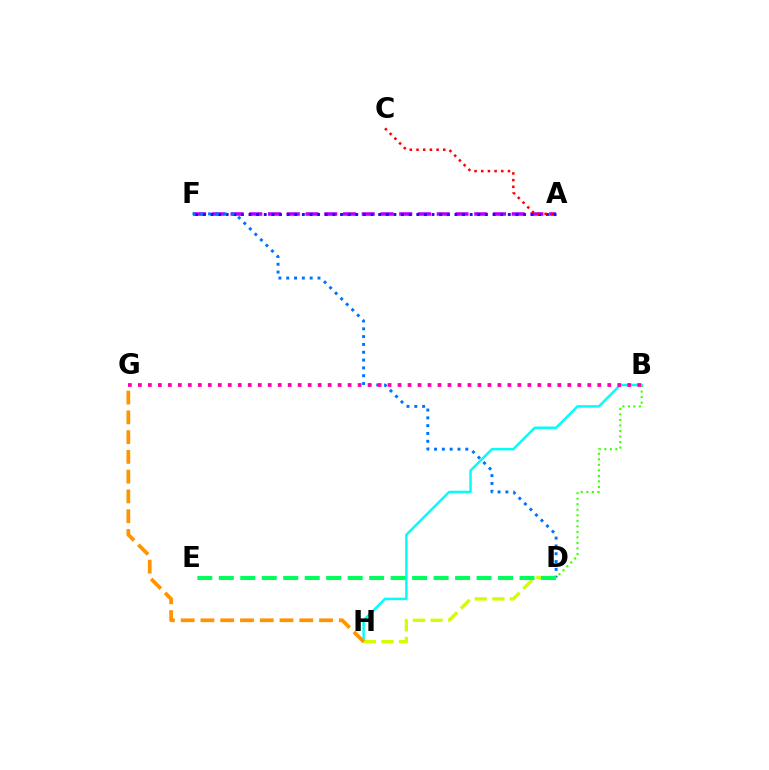{('A', 'F'): [{'color': '#b900ff', 'line_style': 'dashed', 'thickness': 2.55}, {'color': '#2500ff', 'line_style': 'dotted', 'thickness': 2.07}], ('B', 'H'): [{'color': '#00fff6', 'line_style': 'solid', 'thickness': 1.78}], ('B', 'D'): [{'color': '#3dff00', 'line_style': 'dotted', 'thickness': 1.5}], ('A', 'C'): [{'color': '#ff0000', 'line_style': 'dotted', 'thickness': 1.82}], ('D', 'F'): [{'color': '#0074ff', 'line_style': 'dotted', 'thickness': 2.12}], ('D', 'H'): [{'color': '#d1ff00', 'line_style': 'dashed', 'thickness': 2.4}], ('B', 'G'): [{'color': '#ff00ac', 'line_style': 'dotted', 'thickness': 2.71}], ('D', 'E'): [{'color': '#00ff5c', 'line_style': 'dashed', 'thickness': 2.92}], ('G', 'H'): [{'color': '#ff9400', 'line_style': 'dashed', 'thickness': 2.69}]}